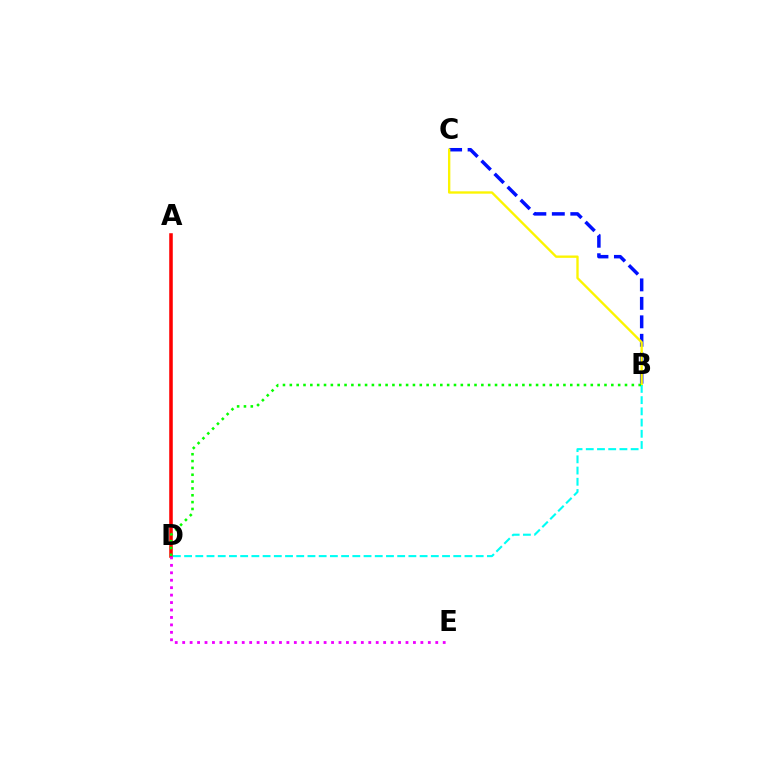{('B', 'C'): [{'color': '#0010ff', 'line_style': 'dashed', 'thickness': 2.51}, {'color': '#fcf500', 'line_style': 'solid', 'thickness': 1.69}], ('A', 'D'): [{'color': '#ff0000', 'line_style': 'solid', 'thickness': 2.55}], ('B', 'D'): [{'color': '#00fff6', 'line_style': 'dashed', 'thickness': 1.52}, {'color': '#08ff00', 'line_style': 'dotted', 'thickness': 1.86}], ('D', 'E'): [{'color': '#ee00ff', 'line_style': 'dotted', 'thickness': 2.02}]}